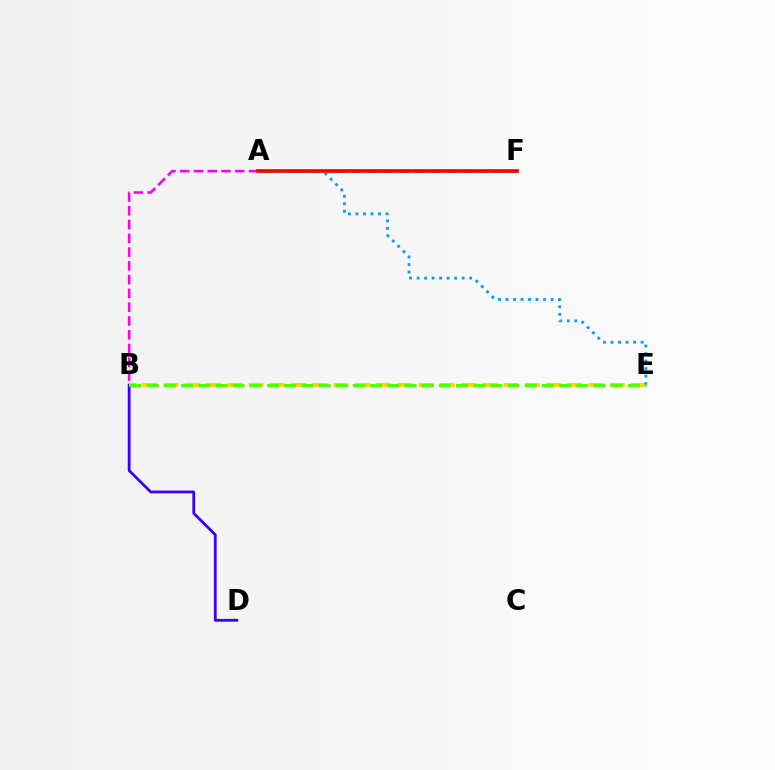{('B', 'D'): [{'color': '#3700ff', 'line_style': 'solid', 'thickness': 2.02}], ('A', 'B'): [{'color': '#ff00ed', 'line_style': 'dashed', 'thickness': 1.87}], ('B', 'E'): [{'color': '#ffd500', 'line_style': 'dashed', 'thickness': 2.89}, {'color': '#4fff00', 'line_style': 'dashed', 'thickness': 2.33}], ('A', 'E'): [{'color': '#009eff', 'line_style': 'dotted', 'thickness': 2.04}], ('A', 'F'): [{'color': '#00ff86', 'line_style': 'dashed', 'thickness': 2.09}, {'color': '#ff0000', 'line_style': 'solid', 'thickness': 2.66}]}